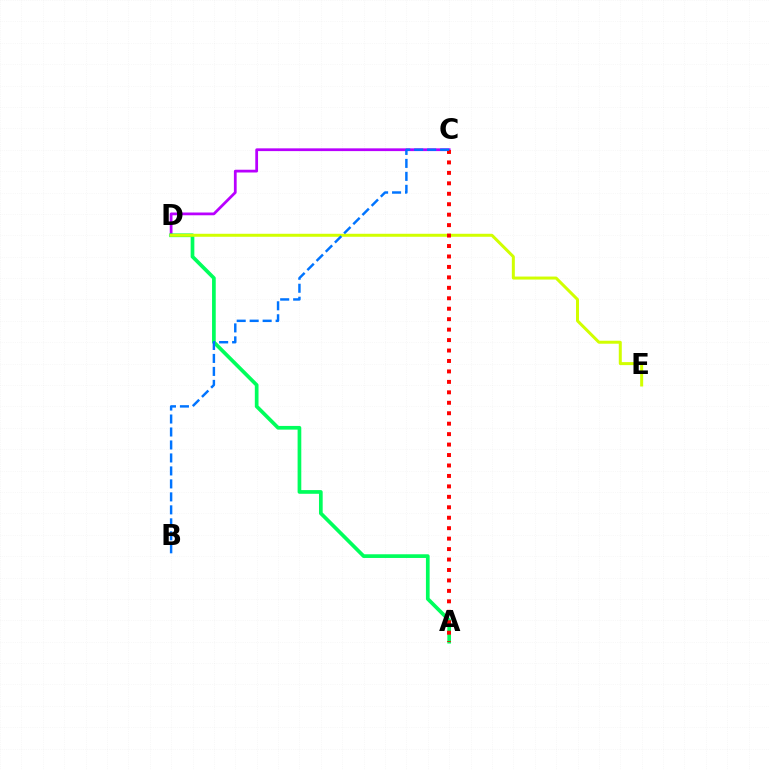{('C', 'D'): [{'color': '#b900ff', 'line_style': 'solid', 'thickness': 1.99}], ('A', 'D'): [{'color': '#00ff5c', 'line_style': 'solid', 'thickness': 2.66}], ('D', 'E'): [{'color': '#d1ff00', 'line_style': 'solid', 'thickness': 2.16}], ('A', 'C'): [{'color': '#ff0000', 'line_style': 'dotted', 'thickness': 2.84}], ('B', 'C'): [{'color': '#0074ff', 'line_style': 'dashed', 'thickness': 1.76}]}